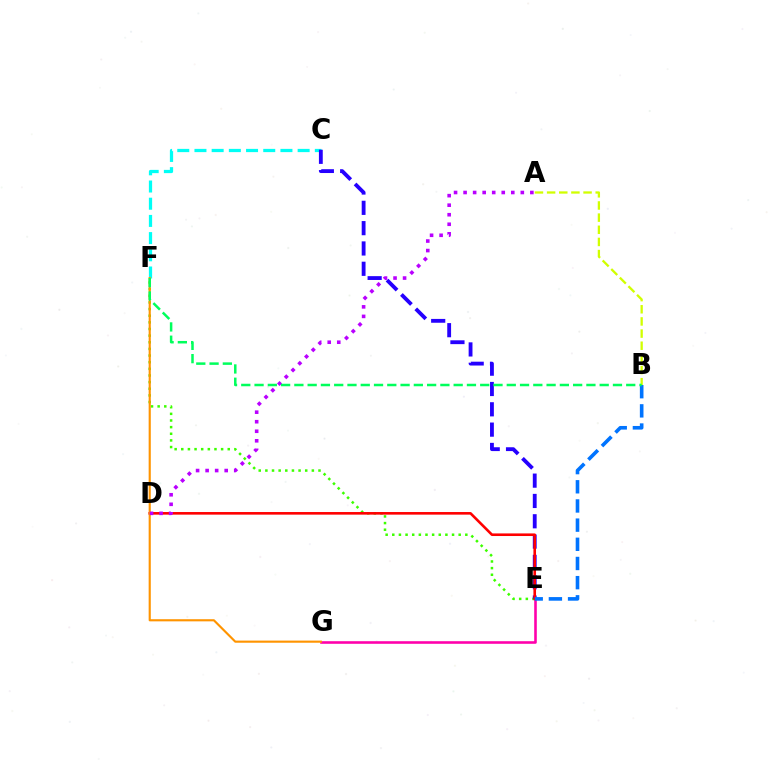{('C', 'F'): [{'color': '#00fff6', 'line_style': 'dashed', 'thickness': 2.34}], ('E', 'F'): [{'color': '#3dff00', 'line_style': 'dotted', 'thickness': 1.8}], ('E', 'G'): [{'color': '#ff00ac', 'line_style': 'solid', 'thickness': 1.87}], ('C', 'E'): [{'color': '#2500ff', 'line_style': 'dashed', 'thickness': 2.76}], ('D', 'E'): [{'color': '#ff0000', 'line_style': 'solid', 'thickness': 1.88}], ('B', 'E'): [{'color': '#0074ff', 'line_style': 'dashed', 'thickness': 2.6}], ('A', 'B'): [{'color': '#d1ff00', 'line_style': 'dashed', 'thickness': 1.65}], ('F', 'G'): [{'color': '#ff9400', 'line_style': 'solid', 'thickness': 1.54}], ('A', 'D'): [{'color': '#b900ff', 'line_style': 'dotted', 'thickness': 2.59}], ('B', 'F'): [{'color': '#00ff5c', 'line_style': 'dashed', 'thickness': 1.8}]}